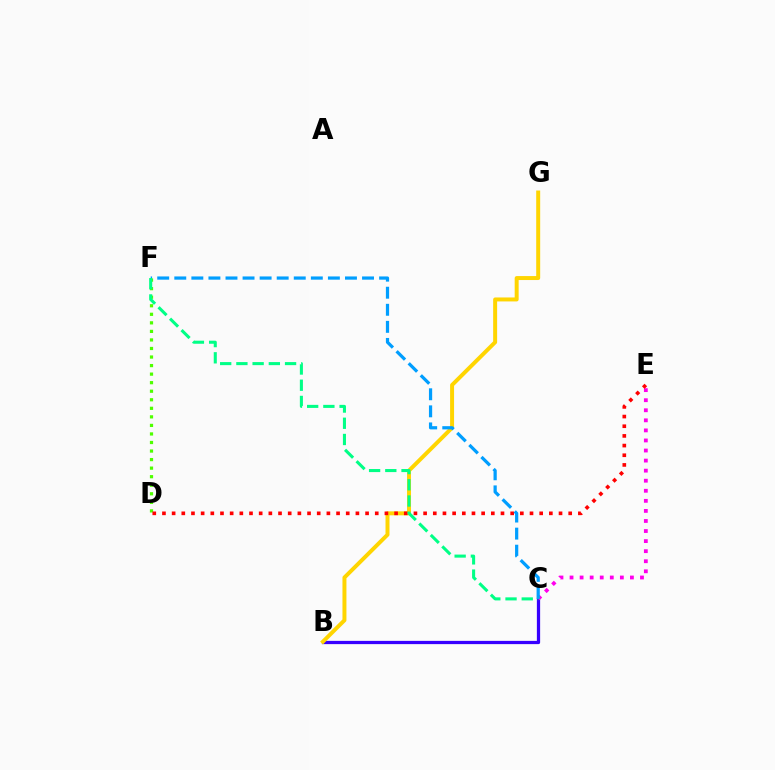{('B', 'C'): [{'color': '#3700ff', 'line_style': 'solid', 'thickness': 2.34}], ('D', 'F'): [{'color': '#4fff00', 'line_style': 'dotted', 'thickness': 2.32}], ('B', 'G'): [{'color': '#ffd500', 'line_style': 'solid', 'thickness': 2.86}], ('C', 'E'): [{'color': '#ff00ed', 'line_style': 'dotted', 'thickness': 2.73}], ('D', 'E'): [{'color': '#ff0000', 'line_style': 'dotted', 'thickness': 2.63}], ('C', 'F'): [{'color': '#009eff', 'line_style': 'dashed', 'thickness': 2.32}, {'color': '#00ff86', 'line_style': 'dashed', 'thickness': 2.2}]}